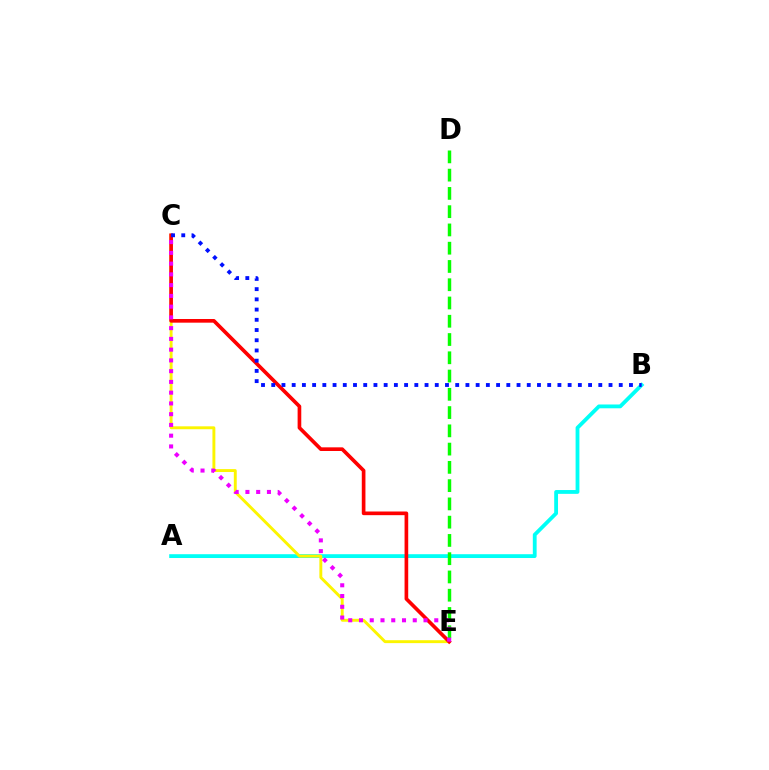{('A', 'B'): [{'color': '#00fff6', 'line_style': 'solid', 'thickness': 2.74}], ('C', 'E'): [{'color': '#fcf500', 'line_style': 'solid', 'thickness': 2.09}, {'color': '#ff0000', 'line_style': 'solid', 'thickness': 2.63}, {'color': '#ee00ff', 'line_style': 'dotted', 'thickness': 2.92}], ('D', 'E'): [{'color': '#08ff00', 'line_style': 'dashed', 'thickness': 2.48}], ('B', 'C'): [{'color': '#0010ff', 'line_style': 'dotted', 'thickness': 2.78}]}